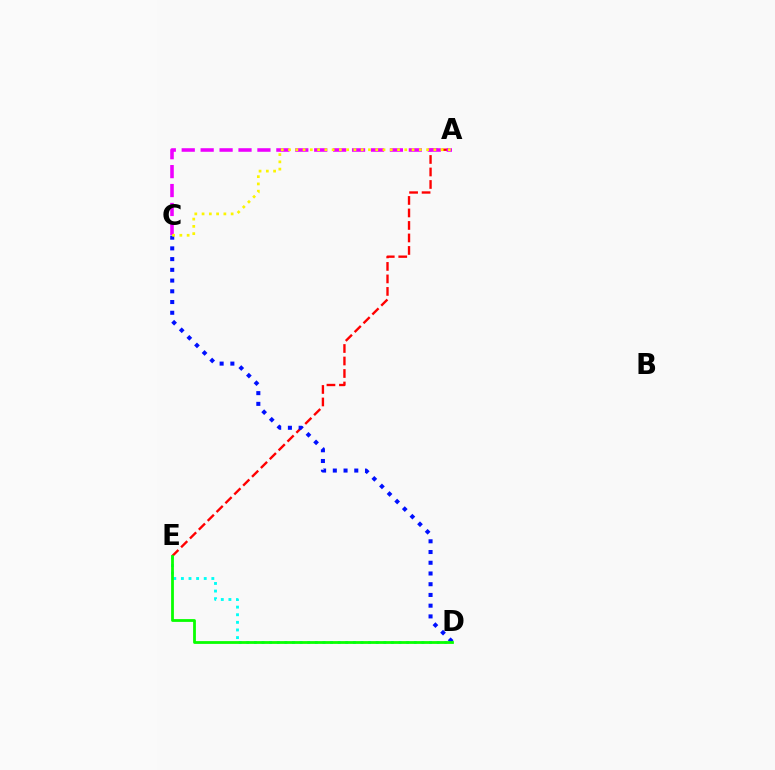{('A', 'E'): [{'color': '#ff0000', 'line_style': 'dashed', 'thickness': 1.7}], ('D', 'E'): [{'color': '#00fff6', 'line_style': 'dotted', 'thickness': 2.07}, {'color': '#08ff00', 'line_style': 'solid', 'thickness': 2.01}], ('A', 'C'): [{'color': '#ee00ff', 'line_style': 'dashed', 'thickness': 2.57}, {'color': '#fcf500', 'line_style': 'dotted', 'thickness': 1.97}], ('C', 'D'): [{'color': '#0010ff', 'line_style': 'dotted', 'thickness': 2.92}]}